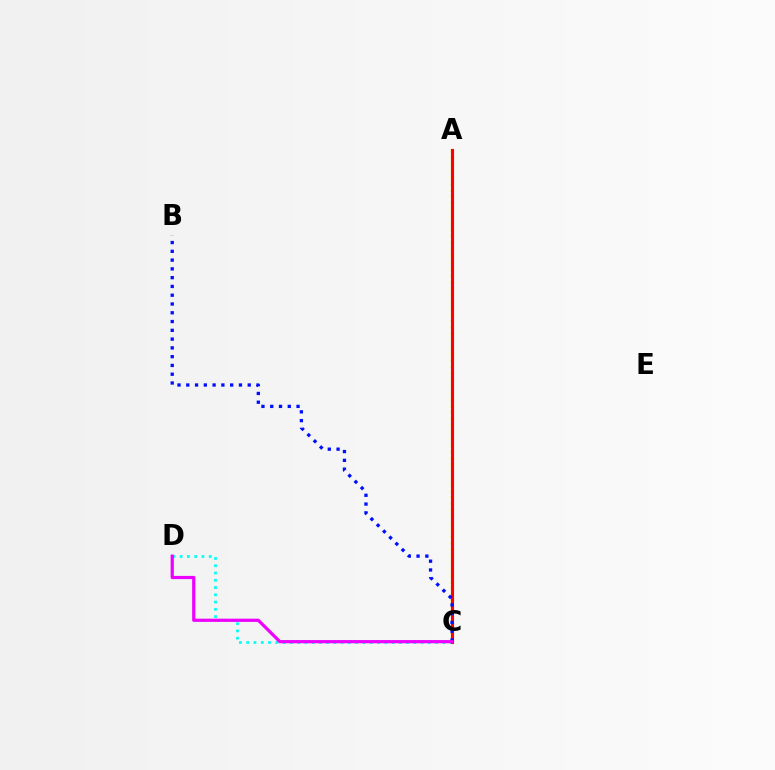{('A', 'C'): [{'color': '#08ff00', 'line_style': 'dotted', 'thickness': 1.54}, {'color': '#fcf500', 'line_style': 'dotted', 'thickness': 1.77}, {'color': '#ff0000', 'line_style': 'solid', 'thickness': 2.23}], ('C', 'D'): [{'color': '#00fff6', 'line_style': 'dotted', 'thickness': 1.97}, {'color': '#ee00ff', 'line_style': 'solid', 'thickness': 2.31}], ('B', 'C'): [{'color': '#0010ff', 'line_style': 'dotted', 'thickness': 2.39}]}